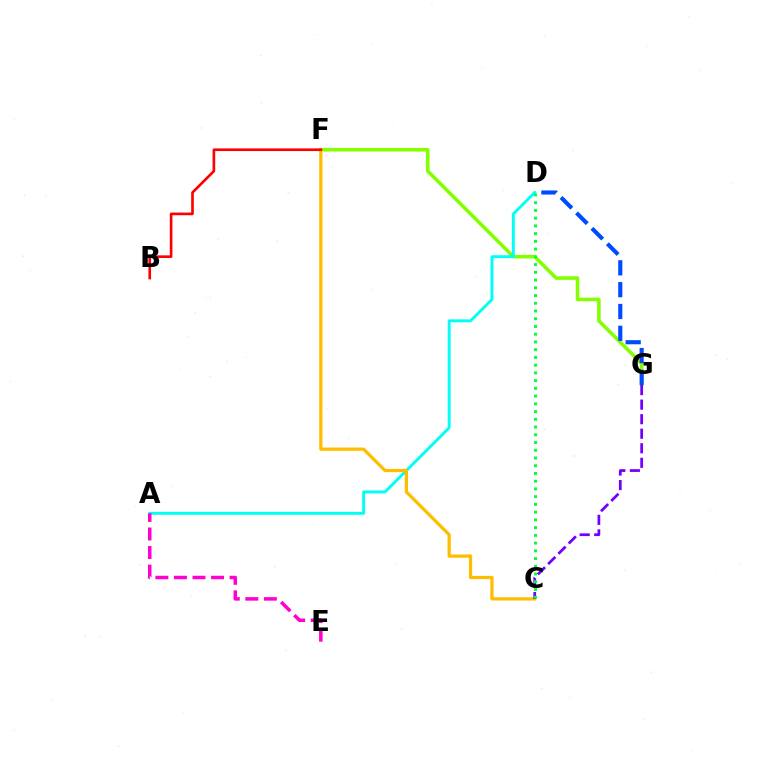{('F', 'G'): [{'color': '#84ff00', 'line_style': 'solid', 'thickness': 2.57}], ('A', 'D'): [{'color': '#00fff6', 'line_style': 'solid', 'thickness': 2.1}], ('C', 'F'): [{'color': '#ffbd00', 'line_style': 'solid', 'thickness': 2.33}], ('D', 'G'): [{'color': '#004bff', 'line_style': 'dashed', 'thickness': 2.96}], ('C', 'G'): [{'color': '#7200ff', 'line_style': 'dashed', 'thickness': 1.98}], ('A', 'E'): [{'color': '#ff00cf', 'line_style': 'dashed', 'thickness': 2.52}], ('C', 'D'): [{'color': '#00ff39', 'line_style': 'dotted', 'thickness': 2.1}], ('B', 'F'): [{'color': '#ff0000', 'line_style': 'solid', 'thickness': 1.91}]}